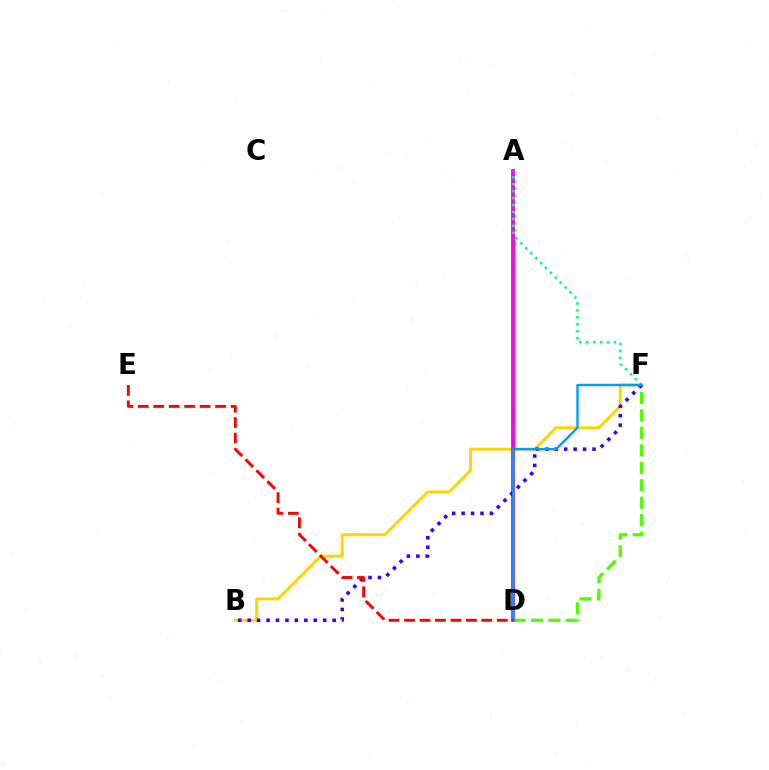{('B', 'F'): [{'color': '#ffd500', 'line_style': 'solid', 'thickness': 2.14}, {'color': '#3700ff', 'line_style': 'dotted', 'thickness': 2.57}], ('D', 'F'): [{'color': '#4fff00', 'line_style': 'dashed', 'thickness': 2.37}, {'color': '#009eff', 'line_style': 'solid', 'thickness': 1.75}], ('A', 'D'): [{'color': '#ff00ed', 'line_style': 'solid', 'thickness': 2.77}], ('A', 'F'): [{'color': '#00ff86', 'line_style': 'dotted', 'thickness': 1.89}], ('D', 'E'): [{'color': '#ff0000', 'line_style': 'dashed', 'thickness': 2.1}]}